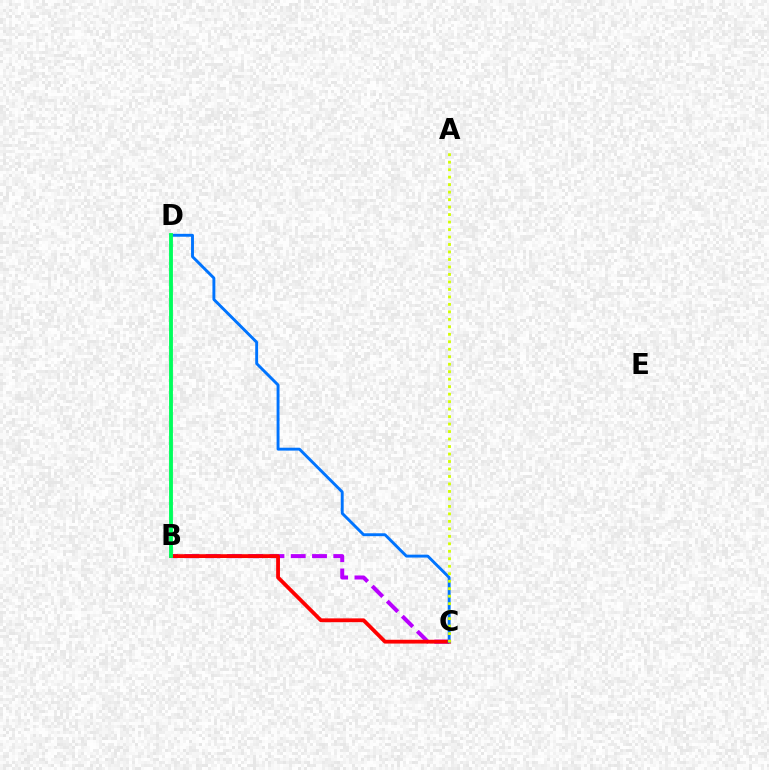{('B', 'C'): [{'color': '#b900ff', 'line_style': 'dashed', 'thickness': 2.89}, {'color': '#ff0000', 'line_style': 'solid', 'thickness': 2.74}], ('C', 'D'): [{'color': '#0074ff', 'line_style': 'solid', 'thickness': 2.09}], ('B', 'D'): [{'color': '#00ff5c', 'line_style': 'solid', 'thickness': 2.77}], ('A', 'C'): [{'color': '#d1ff00', 'line_style': 'dotted', 'thickness': 2.03}]}